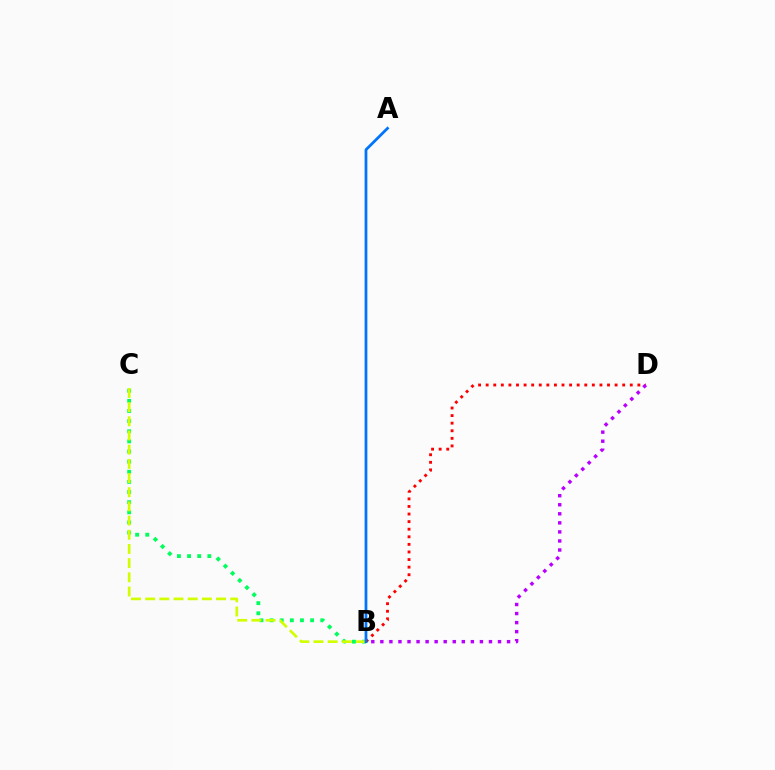{('B', 'D'): [{'color': '#ff0000', 'line_style': 'dotted', 'thickness': 2.06}, {'color': '#b900ff', 'line_style': 'dotted', 'thickness': 2.46}], ('B', 'C'): [{'color': '#00ff5c', 'line_style': 'dotted', 'thickness': 2.75}, {'color': '#d1ff00', 'line_style': 'dashed', 'thickness': 1.93}], ('A', 'B'): [{'color': '#0074ff', 'line_style': 'solid', 'thickness': 1.99}]}